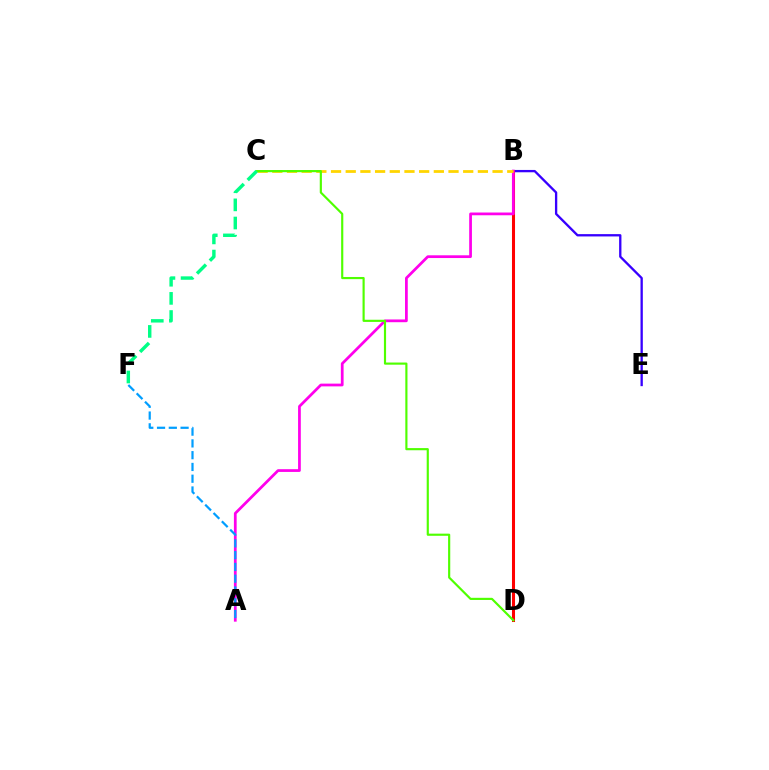{('B', 'E'): [{'color': '#3700ff', 'line_style': 'solid', 'thickness': 1.67}], ('B', 'D'): [{'color': '#ff0000', 'line_style': 'solid', 'thickness': 2.2}], ('A', 'B'): [{'color': '#ff00ed', 'line_style': 'solid', 'thickness': 1.98}], ('B', 'C'): [{'color': '#ffd500', 'line_style': 'dashed', 'thickness': 1.99}], ('C', 'D'): [{'color': '#4fff00', 'line_style': 'solid', 'thickness': 1.55}], ('A', 'F'): [{'color': '#009eff', 'line_style': 'dashed', 'thickness': 1.6}], ('C', 'F'): [{'color': '#00ff86', 'line_style': 'dashed', 'thickness': 2.46}]}